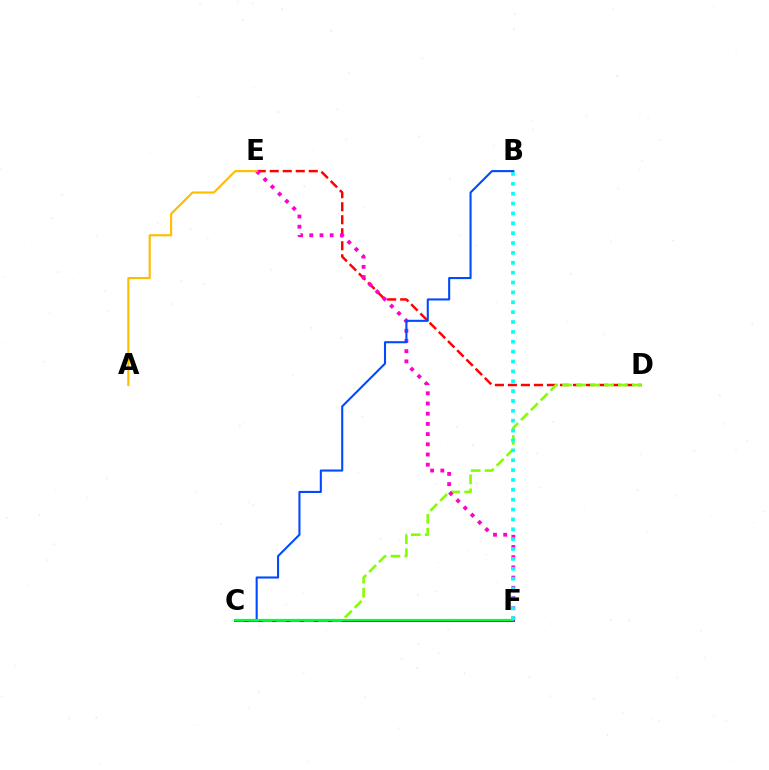{('D', 'E'): [{'color': '#ff0000', 'line_style': 'dashed', 'thickness': 1.77}], ('C', 'F'): [{'color': '#7200ff', 'line_style': 'solid', 'thickness': 2.08}, {'color': '#00ff39', 'line_style': 'solid', 'thickness': 1.58}], ('C', 'D'): [{'color': '#84ff00', 'line_style': 'dashed', 'thickness': 1.89}], ('E', 'F'): [{'color': '#ff00cf', 'line_style': 'dotted', 'thickness': 2.77}], ('A', 'E'): [{'color': '#ffbd00', 'line_style': 'solid', 'thickness': 1.55}], ('B', 'C'): [{'color': '#004bff', 'line_style': 'solid', 'thickness': 1.51}], ('B', 'F'): [{'color': '#00fff6', 'line_style': 'dotted', 'thickness': 2.68}]}